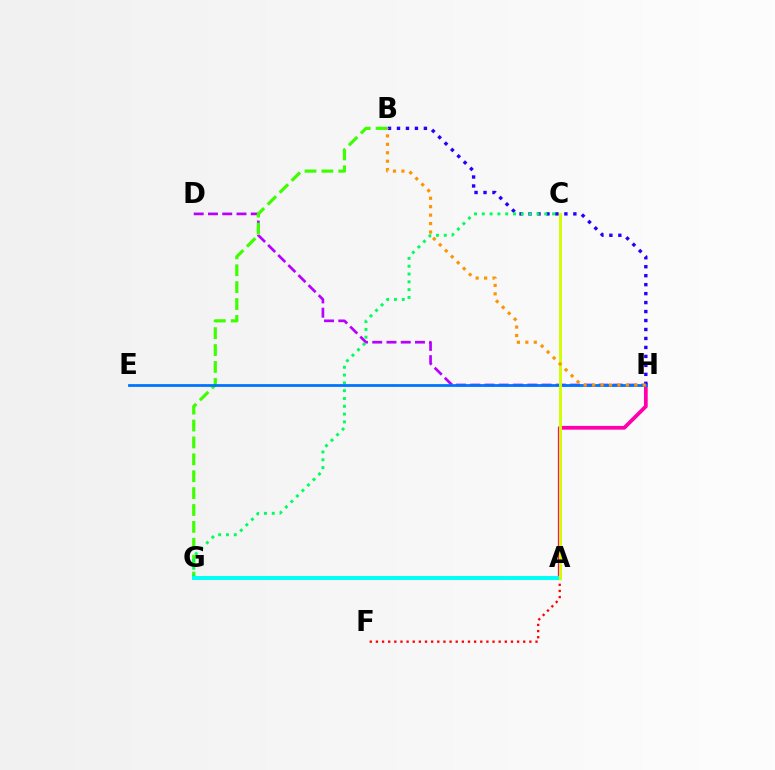{('A', 'F'): [{'color': '#ff0000', 'line_style': 'dotted', 'thickness': 1.67}], ('D', 'H'): [{'color': '#b900ff', 'line_style': 'dashed', 'thickness': 1.94}], ('B', 'G'): [{'color': '#3dff00', 'line_style': 'dashed', 'thickness': 2.29}], ('A', 'H'): [{'color': '#ff00ac', 'line_style': 'solid', 'thickness': 2.71}], ('B', 'H'): [{'color': '#2500ff', 'line_style': 'dotted', 'thickness': 2.44}, {'color': '#ff9400', 'line_style': 'dotted', 'thickness': 2.29}], ('C', 'G'): [{'color': '#00ff5c', 'line_style': 'dotted', 'thickness': 2.12}], ('A', 'G'): [{'color': '#00fff6', 'line_style': 'solid', 'thickness': 2.84}], ('E', 'H'): [{'color': '#0074ff', 'line_style': 'solid', 'thickness': 1.99}], ('A', 'C'): [{'color': '#d1ff00', 'line_style': 'solid', 'thickness': 2.1}]}